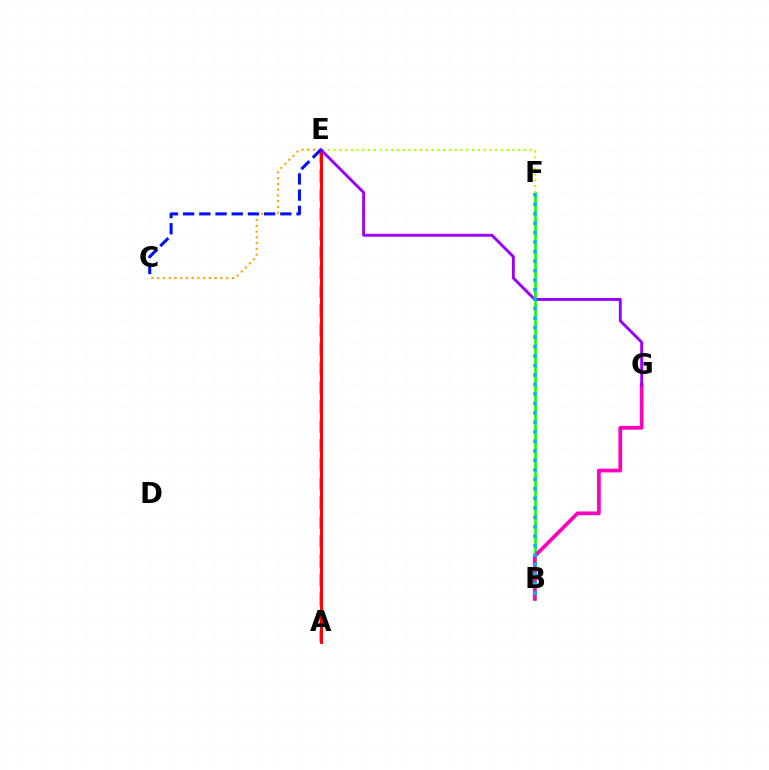{('B', 'F'): [{'color': '#08ff00', 'line_style': 'solid', 'thickness': 1.87}, {'color': '#00b5ff', 'line_style': 'dotted', 'thickness': 2.58}], ('E', 'F'): [{'color': '#b3ff00', 'line_style': 'dotted', 'thickness': 1.57}], ('A', 'E'): [{'color': '#00ff9d', 'line_style': 'dashed', 'thickness': 2.61}, {'color': '#ff0000', 'line_style': 'solid', 'thickness': 2.12}], ('B', 'G'): [{'color': '#ff00bd', 'line_style': 'solid', 'thickness': 2.69}], ('C', 'E'): [{'color': '#ffa500', 'line_style': 'dotted', 'thickness': 1.56}, {'color': '#0010ff', 'line_style': 'dashed', 'thickness': 2.2}], ('E', 'G'): [{'color': '#9b00ff', 'line_style': 'solid', 'thickness': 2.09}]}